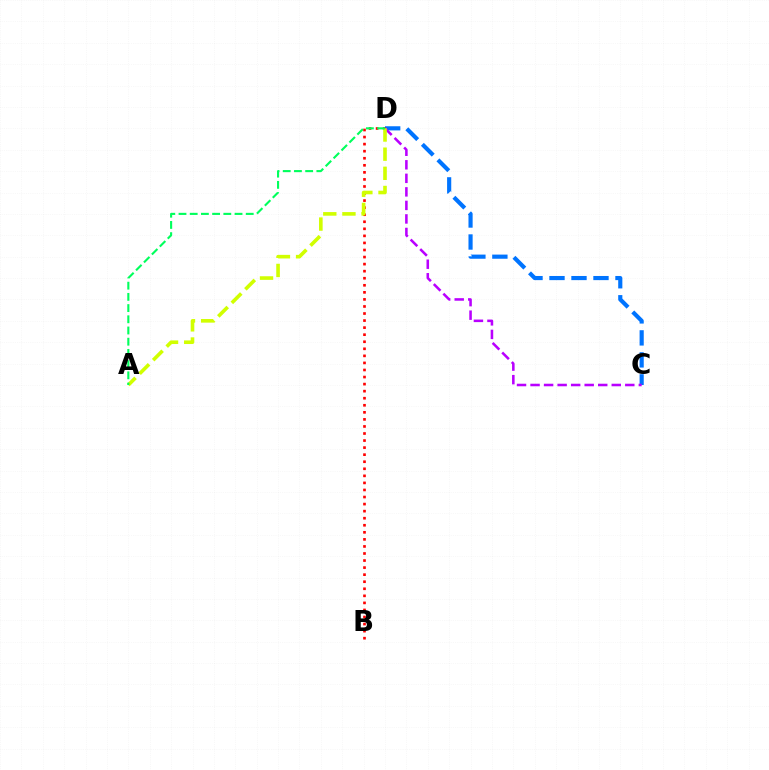{('C', 'D'): [{'color': '#0074ff', 'line_style': 'dashed', 'thickness': 2.99}, {'color': '#b900ff', 'line_style': 'dashed', 'thickness': 1.84}], ('B', 'D'): [{'color': '#ff0000', 'line_style': 'dotted', 'thickness': 1.92}], ('A', 'D'): [{'color': '#d1ff00', 'line_style': 'dashed', 'thickness': 2.6}, {'color': '#00ff5c', 'line_style': 'dashed', 'thickness': 1.52}]}